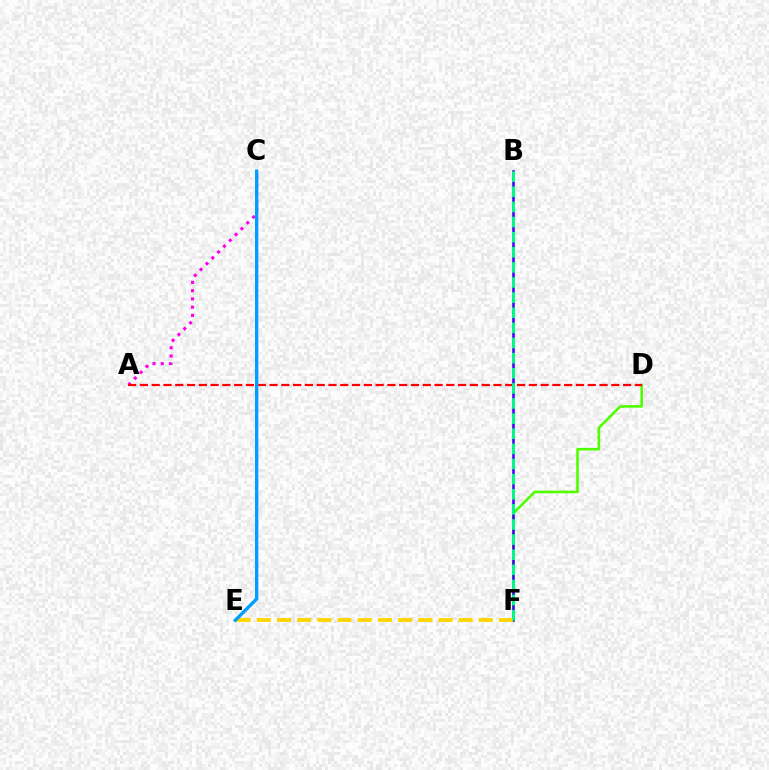{('D', 'F'): [{'color': '#4fff00', 'line_style': 'solid', 'thickness': 1.87}], ('B', 'F'): [{'color': '#3700ff', 'line_style': 'solid', 'thickness': 1.81}, {'color': '#00ff86', 'line_style': 'dashed', 'thickness': 2.05}], ('E', 'F'): [{'color': '#ffd500', 'line_style': 'dashed', 'thickness': 2.74}], ('A', 'C'): [{'color': '#ff00ed', 'line_style': 'dotted', 'thickness': 2.24}], ('A', 'D'): [{'color': '#ff0000', 'line_style': 'dashed', 'thickness': 1.6}], ('C', 'E'): [{'color': '#009eff', 'line_style': 'solid', 'thickness': 2.42}]}